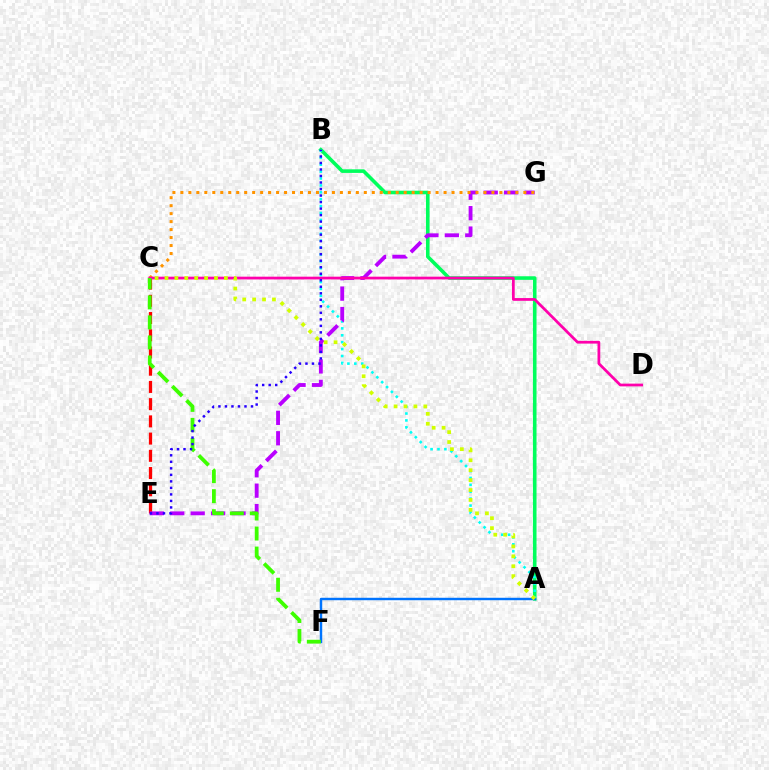{('C', 'E'): [{'color': '#ff0000', 'line_style': 'dashed', 'thickness': 2.34}], ('A', 'B'): [{'color': '#00ff5c', 'line_style': 'solid', 'thickness': 2.59}, {'color': '#00fff6', 'line_style': 'dotted', 'thickness': 1.88}], ('E', 'G'): [{'color': '#b900ff', 'line_style': 'dashed', 'thickness': 2.77}], ('A', 'F'): [{'color': '#0074ff', 'line_style': 'solid', 'thickness': 1.76}], ('C', 'G'): [{'color': '#ff9400', 'line_style': 'dotted', 'thickness': 2.17}], ('C', 'D'): [{'color': '#ff00ac', 'line_style': 'solid', 'thickness': 1.98}], ('C', 'F'): [{'color': '#3dff00', 'line_style': 'dashed', 'thickness': 2.72}], ('A', 'C'): [{'color': '#d1ff00', 'line_style': 'dotted', 'thickness': 2.69}], ('B', 'E'): [{'color': '#2500ff', 'line_style': 'dotted', 'thickness': 1.77}]}